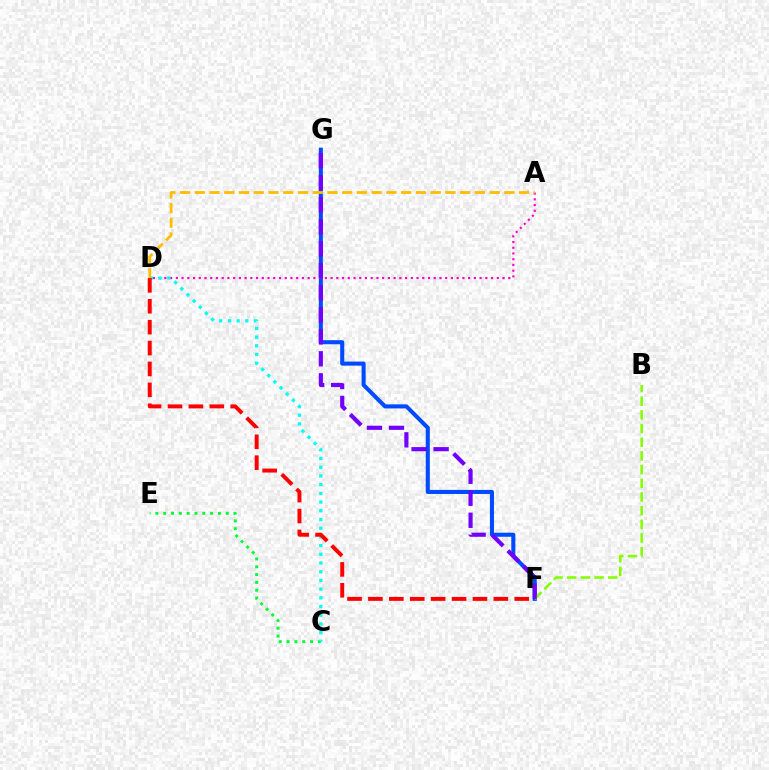{('F', 'G'): [{'color': '#004bff', 'line_style': 'solid', 'thickness': 2.93}, {'color': '#7200ff', 'line_style': 'dashed', 'thickness': 2.99}], ('A', 'D'): [{'color': '#ff00cf', 'line_style': 'dotted', 'thickness': 1.56}, {'color': '#ffbd00', 'line_style': 'dashed', 'thickness': 2.0}], ('B', 'F'): [{'color': '#84ff00', 'line_style': 'dashed', 'thickness': 1.86}], ('C', 'E'): [{'color': '#00ff39', 'line_style': 'dotted', 'thickness': 2.12}], ('C', 'D'): [{'color': '#00fff6', 'line_style': 'dotted', 'thickness': 2.37}], ('D', 'F'): [{'color': '#ff0000', 'line_style': 'dashed', 'thickness': 2.84}]}